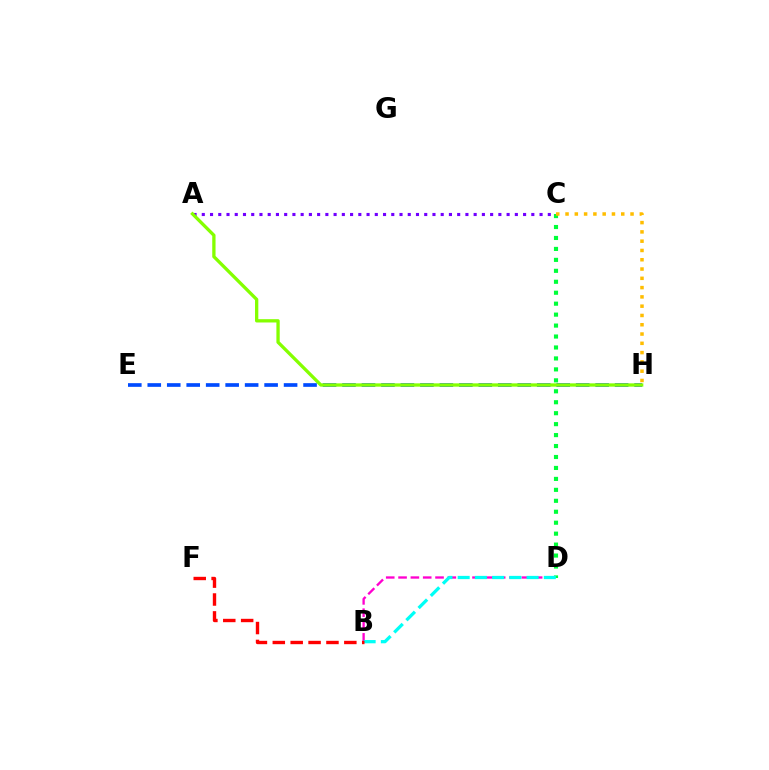{('C', 'D'): [{'color': '#00ff39', 'line_style': 'dotted', 'thickness': 2.98}], ('E', 'H'): [{'color': '#004bff', 'line_style': 'dashed', 'thickness': 2.65}], ('B', 'D'): [{'color': '#ff00cf', 'line_style': 'dashed', 'thickness': 1.67}, {'color': '#00fff6', 'line_style': 'dashed', 'thickness': 2.34}], ('A', 'C'): [{'color': '#7200ff', 'line_style': 'dotted', 'thickness': 2.24}], ('C', 'H'): [{'color': '#ffbd00', 'line_style': 'dotted', 'thickness': 2.52}], ('B', 'F'): [{'color': '#ff0000', 'line_style': 'dashed', 'thickness': 2.43}], ('A', 'H'): [{'color': '#84ff00', 'line_style': 'solid', 'thickness': 2.38}]}